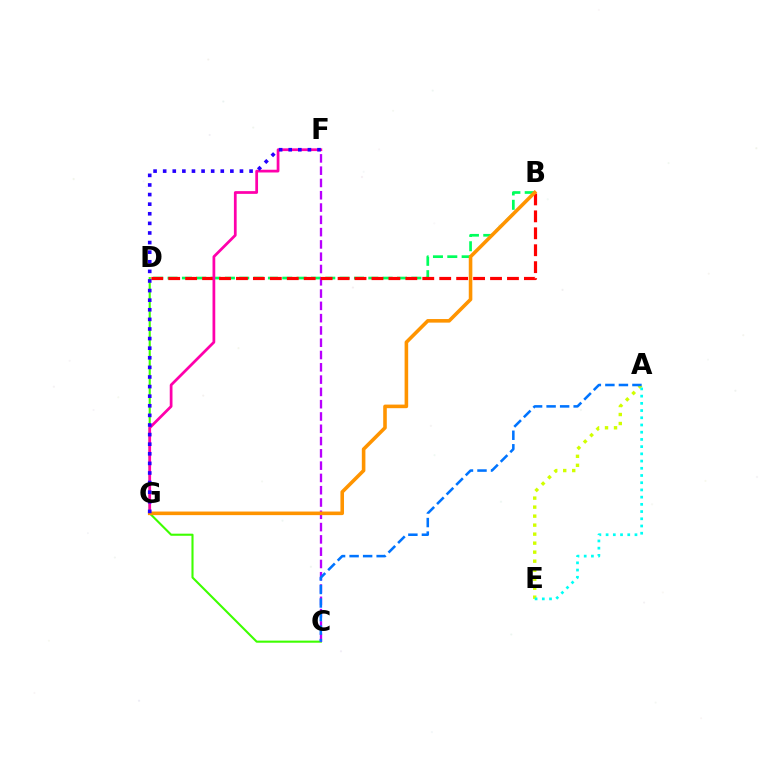{('B', 'D'): [{'color': '#00ff5c', 'line_style': 'dashed', 'thickness': 1.95}, {'color': '#ff0000', 'line_style': 'dashed', 'thickness': 2.3}], ('C', 'D'): [{'color': '#3dff00', 'line_style': 'solid', 'thickness': 1.51}], ('A', 'E'): [{'color': '#d1ff00', 'line_style': 'dotted', 'thickness': 2.45}, {'color': '#00fff6', 'line_style': 'dotted', 'thickness': 1.96}], ('C', 'F'): [{'color': '#b900ff', 'line_style': 'dashed', 'thickness': 1.67}], ('A', 'C'): [{'color': '#0074ff', 'line_style': 'dashed', 'thickness': 1.84}], ('F', 'G'): [{'color': '#ff00ac', 'line_style': 'solid', 'thickness': 1.98}, {'color': '#2500ff', 'line_style': 'dotted', 'thickness': 2.61}], ('B', 'G'): [{'color': '#ff9400', 'line_style': 'solid', 'thickness': 2.58}]}